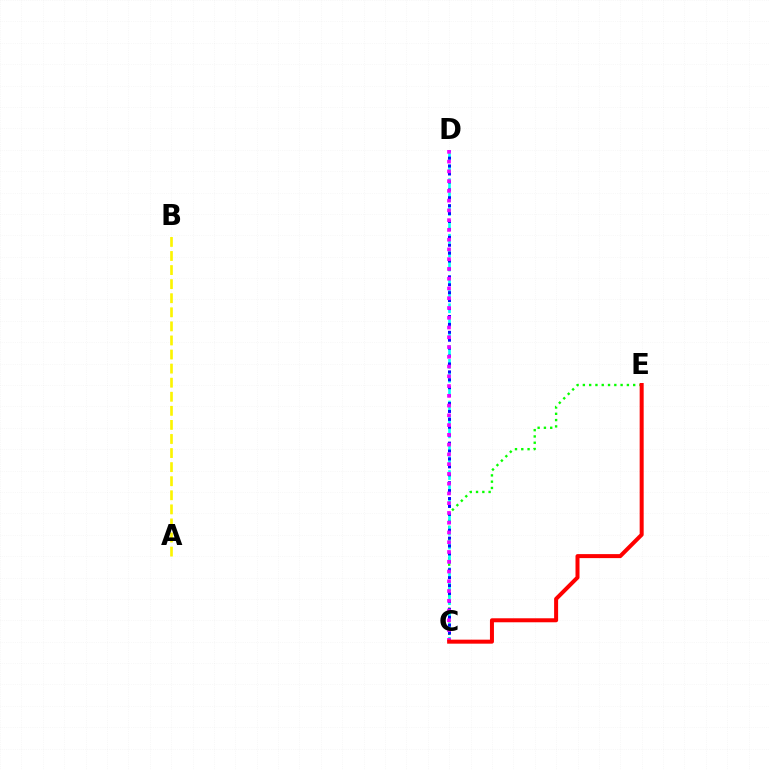{('C', 'E'): [{'color': '#08ff00', 'line_style': 'dotted', 'thickness': 1.71}, {'color': '#ff0000', 'line_style': 'solid', 'thickness': 2.88}], ('C', 'D'): [{'color': '#00fff6', 'line_style': 'dashed', 'thickness': 1.89}, {'color': '#0010ff', 'line_style': 'dotted', 'thickness': 2.15}, {'color': '#ee00ff', 'line_style': 'dotted', 'thickness': 2.65}], ('A', 'B'): [{'color': '#fcf500', 'line_style': 'dashed', 'thickness': 1.91}]}